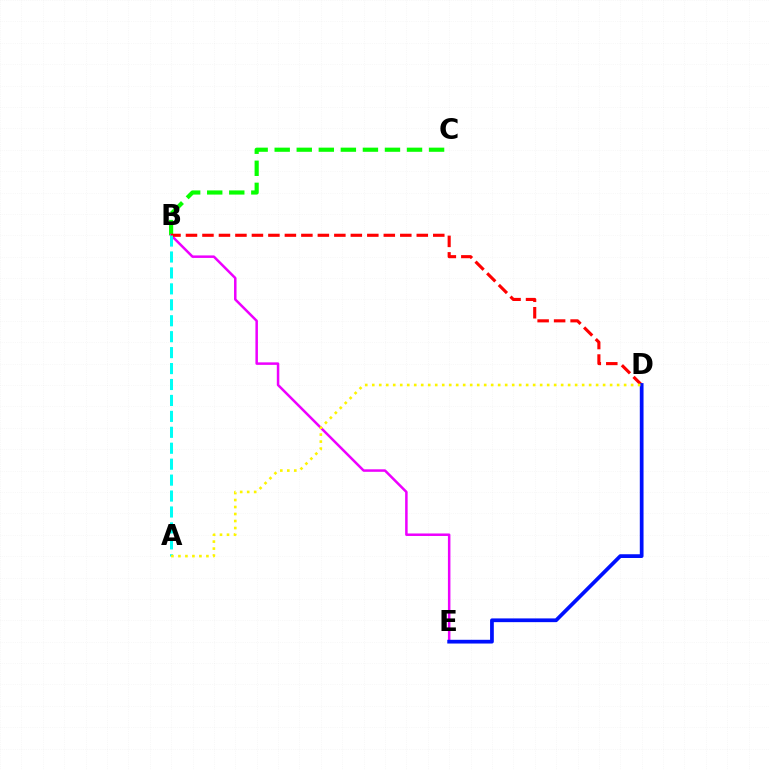{('B', 'C'): [{'color': '#08ff00', 'line_style': 'dashed', 'thickness': 3.0}], ('B', 'E'): [{'color': '#ee00ff', 'line_style': 'solid', 'thickness': 1.81}], ('B', 'D'): [{'color': '#ff0000', 'line_style': 'dashed', 'thickness': 2.24}], ('D', 'E'): [{'color': '#0010ff', 'line_style': 'solid', 'thickness': 2.69}], ('A', 'B'): [{'color': '#00fff6', 'line_style': 'dashed', 'thickness': 2.17}], ('A', 'D'): [{'color': '#fcf500', 'line_style': 'dotted', 'thickness': 1.9}]}